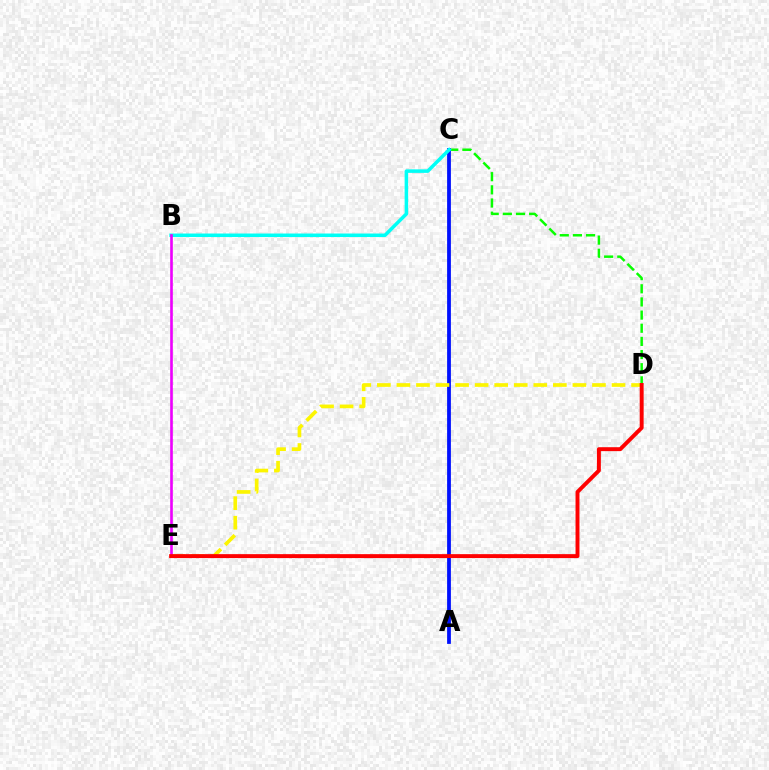{('C', 'D'): [{'color': '#08ff00', 'line_style': 'dashed', 'thickness': 1.79}], ('A', 'C'): [{'color': '#0010ff', 'line_style': 'solid', 'thickness': 2.72}], ('D', 'E'): [{'color': '#fcf500', 'line_style': 'dashed', 'thickness': 2.66}, {'color': '#ff0000', 'line_style': 'solid', 'thickness': 2.83}], ('B', 'C'): [{'color': '#00fff6', 'line_style': 'solid', 'thickness': 2.53}], ('B', 'E'): [{'color': '#ee00ff', 'line_style': 'solid', 'thickness': 1.9}]}